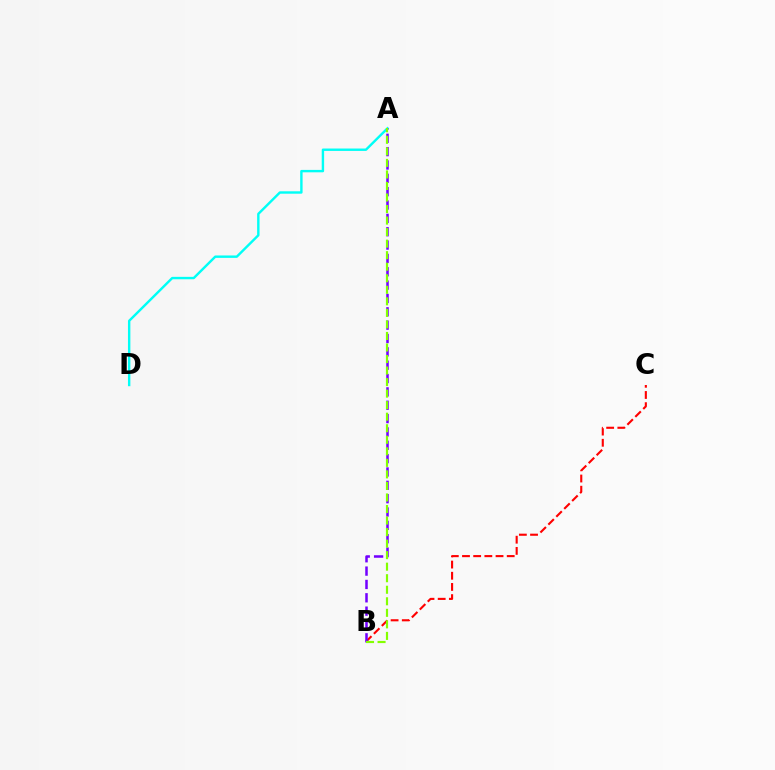{('A', 'D'): [{'color': '#00fff6', 'line_style': 'solid', 'thickness': 1.73}], ('B', 'C'): [{'color': '#ff0000', 'line_style': 'dashed', 'thickness': 1.52}], ('A', 'B'): [{'color': '#7200ff', 'line_style': 'dashed', 'thickness': 1.81}, {'color': '#84ff00', 'line_style': 'dashed', 'thickness': 1.57}]}